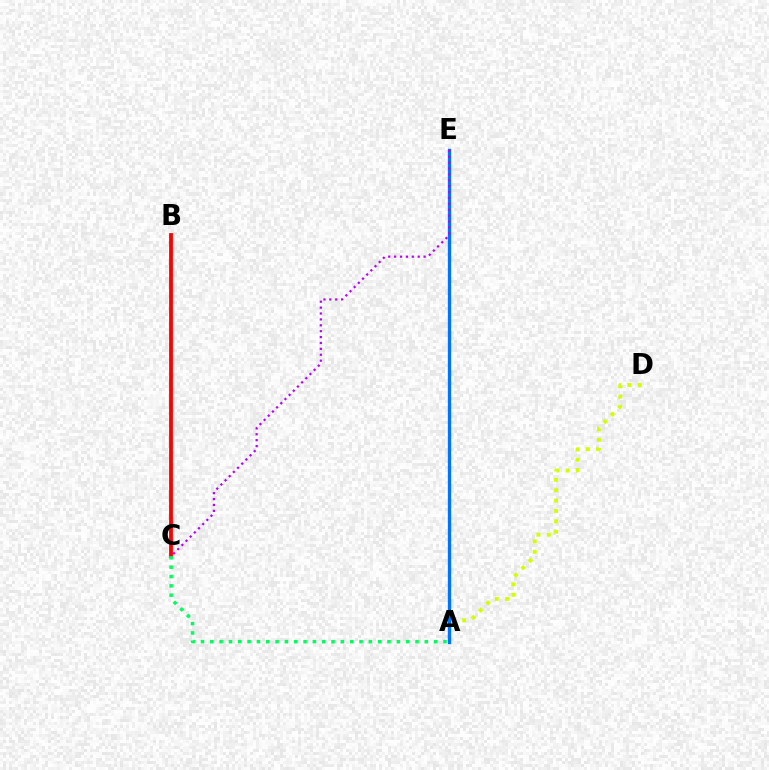{('B', 'C'): [{'color': '#ff0000', 'line_style': 'solid', 'thickness': 2.73}], ('A', 'D'): [{'color': '#d1ff00', 'line_style': 'dotted', 'thickness': 2.82}], ('A', 'E'): [{'color': '#0074ff', 'line_style': 'solid', 'thickness': 2.38}], ('C', 'E'): [{'color': '#b900ff', 'line_style': 'dotted', 'thickness': 1.6}], ('A', 'C'): [{'color': '#00ff5c', 'line_style': 'dotted', 'thickness': 2.53}]}